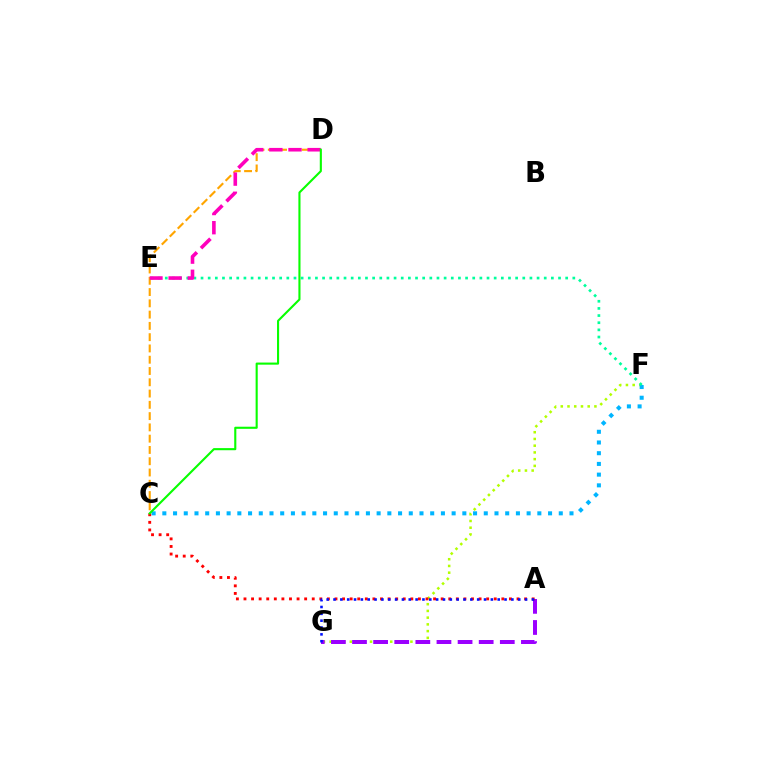{('C', 'D'): [{'color': '#ffa500', 'line_style': 'dashed', 'thickness': 1.53}, {'color': '#08ff00', 'line_style': 'solid', 'thickness': 1.52}], ('F', 'G'): [{'color': '#b3ff00', 'line_style': 'dotted', 'thickness': 1.83}], ('A', 'G'): [{'color': '#9b00ff', 'line_style': 'dashed', 'thickness': 2.87}, {'color': '#0010ff', 'line_style': 'dotted', 'thickness': 1.86}], ('C', 'F'): [{'color': '#00b5ff', 'line_style': 'dotted', 'thickness': 2.91}], ('E', 'F'): [{'color': '#00ff9d', 'line_style': 'dotted', 'thickness': 1.94}], ('A', 'C'): [{'color': '#ff0000', 'line_style': 'dotted', 'thickness': 2.06}], ('D', 'E'): [{'color': '#ff00bd', 'line_style': 'dashed', 'thickness': 2.6}]}